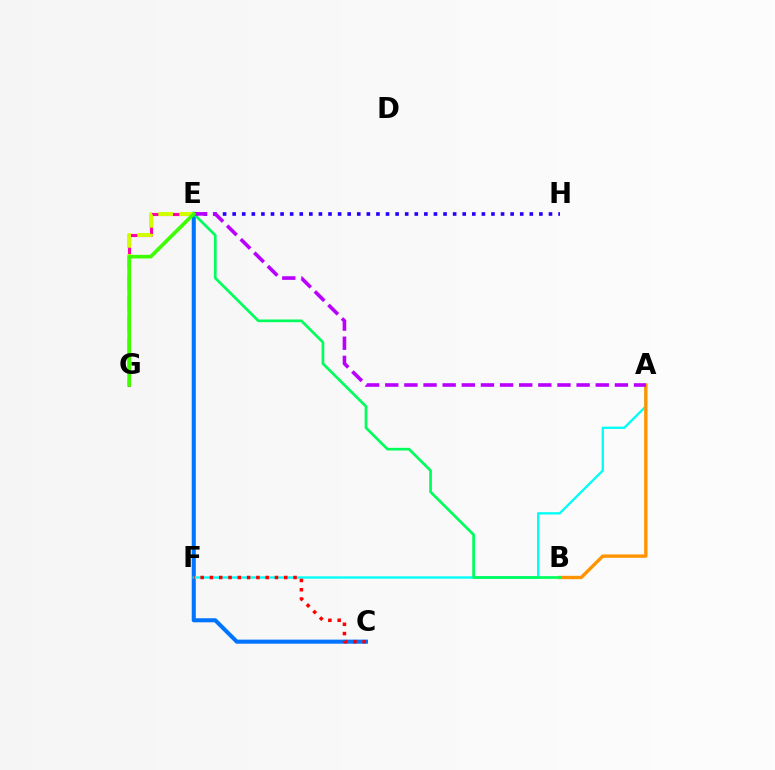{('E', 'H'): [{'color': '#2500ff', 'line_style': 'dotted', 'thickness': 2.6}], ('C', 'E'): [{'color': '#0074ff', 'line_style': 'solid', 'thickness': 2.92}], ('A', 'F'): [{'color': '#00fff6', 'line_style': 'solid', 'thickness': 1.69}], ('E', 'G'): [{'color': '#ff00ac', 'line_style': 'solid', 'thickness': 2.24}, {'color': '#d1ff00', 'line_style': 'dashed', 'thickness': 2.85}, {'color': '#3dff00', 'line_style': 'solid', 'thickness': 2.61}], ('A', 'B'): [{'color': '#ff9400', 'line_style': 'solid', 'thickness': 2.43}], ('B', 'E'): [{'color': '#00ff5c', 'line_style': 'solid', 'thickness': 1.94}], ('A', 'E'): [{'color': '#b900ff', 'line_style': 'dashed', 'thickness': 2.6}], ('C', 'F'): [{'color': '#ff0000', 'line_style': 'dotted', 'thickness': 2.52}]}